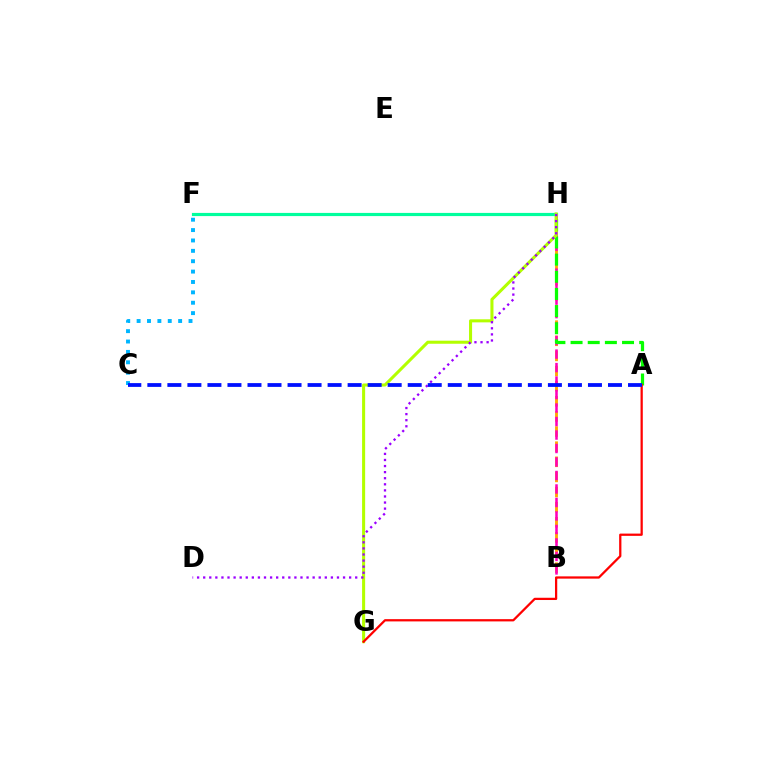{('F', 'H'): [{'color': '#00ff9d', 'line_style': 'solid', 'thickness': 2.29}], ('B', 'H'): [{'color': '#ffa500', 'line_style': 'dashed', 'thickness': 2.05}, {'color': '#ff00bd', 'line_style': 'dashed', 'thickness': 1.83}], ('C', 'F'): [{'color': '#00b5ff', 'line_style': 'dotted', 'thickness': 2.82}], ('A', 'H'): [{'color': '#08ff00', 'line_style': 'dashed', 'thickness': 2.33}], ('G', 'H'): [{'color': '#b3ff00', 'line_style': 'solid', 'thickness': 2.2}], ('A', 'G'): [{'color': '#ff0000', 'line_style': 'solid', 'thickness': 1.62}], ('D', 'H'): [{'color': '#9b00ff', 'line_style': 'dotted', 'thickness': 1.65}], ('A', 'C'): [{'color': '#0010ff', 'line_style': 'dashed', 'thickness': 2.72}]}